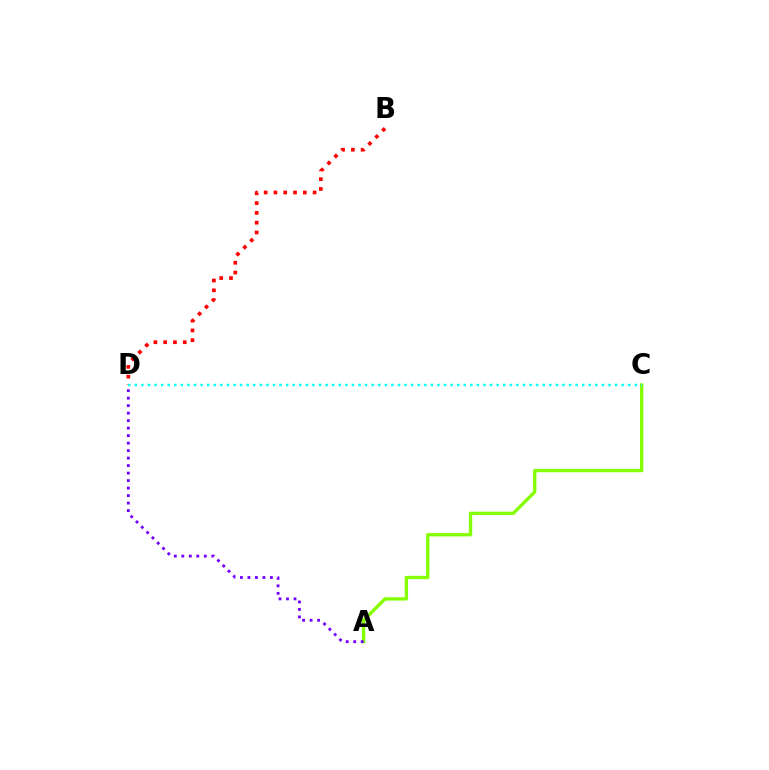{('A', 'C'): [{'color': '#84ff00', 'line_style': 'solid', 'thickness': 2.39}], ('B', 'D'): [{'color': '#ff0000', 'line_style': 'dotted', 'thickness': 2.66}], ('A', 'D'): [{'color': '#7200ff', 'line_style': 'dotted', 'thickness': 2.04}], ('C', 'D'): [{'color': '#00fff6', 'line_style': 'dotted', 'thickness': 1.79}]}